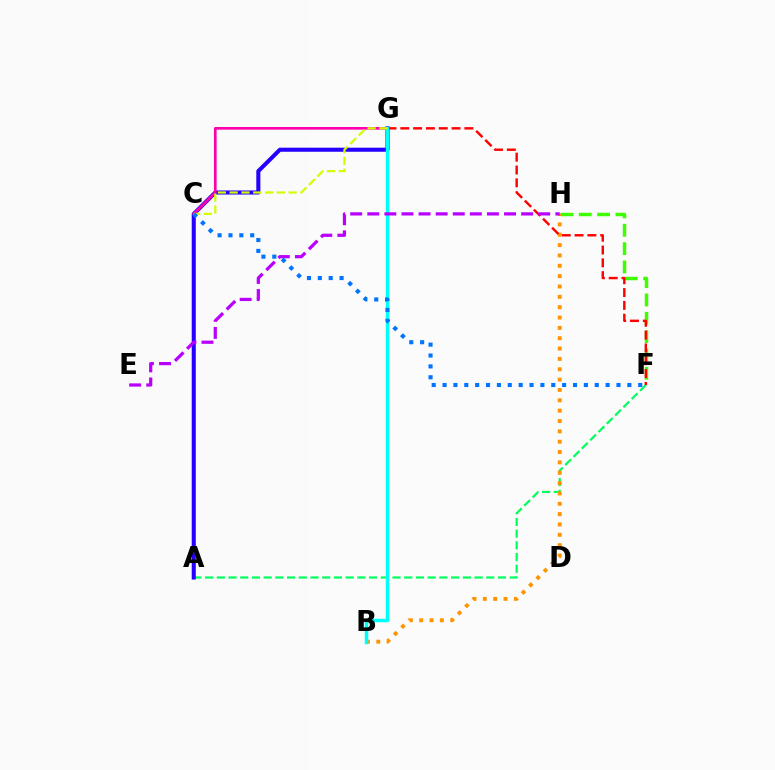{('F', 'H'): [{'color': '#3dff00', 'line_style': 'dashed', 'thickness': 2.49}], ('A', 'F'): [{'color': '#00ff5c', 'line_style': 'dashed', 'thickness': 1.59}], ('B', 'H'): [{'color': '#ff9400', 'line_style': 'dotted', 'thickness': 2.81}], ('F', 'G'): [{'color': '#ff0000', 'line_style': 'dashed', 'thickness': 1.74}], ('A', 'G'): [{'color': '#2500ff', 'line_style': 'solid', 'thickness': 2.92}], ('C', 'G'): [{'color': '#ff00ac', 'line_style': 'solid', 'thickness': 1.92}, {'color': '#d1ff00', 'line_style': 'dashed', 'thickness': 1.6}], ('B', 'G'): [{'color': '#00fff6', 'line_style': 'solid', 'thickness': 2.52}], ('E', 'H'): [{'color': '#b900ff', 'line_style': 'dashed', 'thickness': 2.32}], ('C', 'F'): [{'color': '#0074ff', 'line_style': 'dotted', 'thickness': 2.95}]}